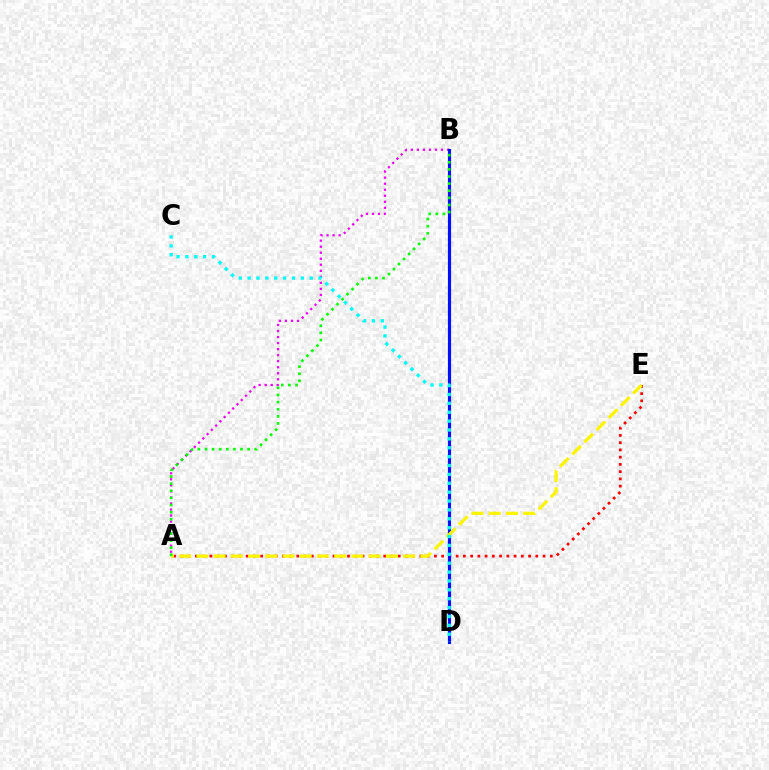{('A', 'B'): [{'color': '#ee00ff', 'line_style': 'dotted', 'thickness': 1.64}, {'color': '#08ff00', 'line_style': 'dotted', 'thickness': 1.93}], ('A', 'E'): [{'color': '#ff0000', 'line_style': 'dotted', 'thickness': 1.97}, {'color': '#fcf500', 'line_style': 'dashed', 'thickness': 2.34}], ('B', 'D'): [{'color': '#0010ff', 'line_style': 'solid', 'thickness': 2.28}], ('C', 'D'): [{'color': '#00fff6', 'line_style': 'dotted', 'thickness': 2.41}]}